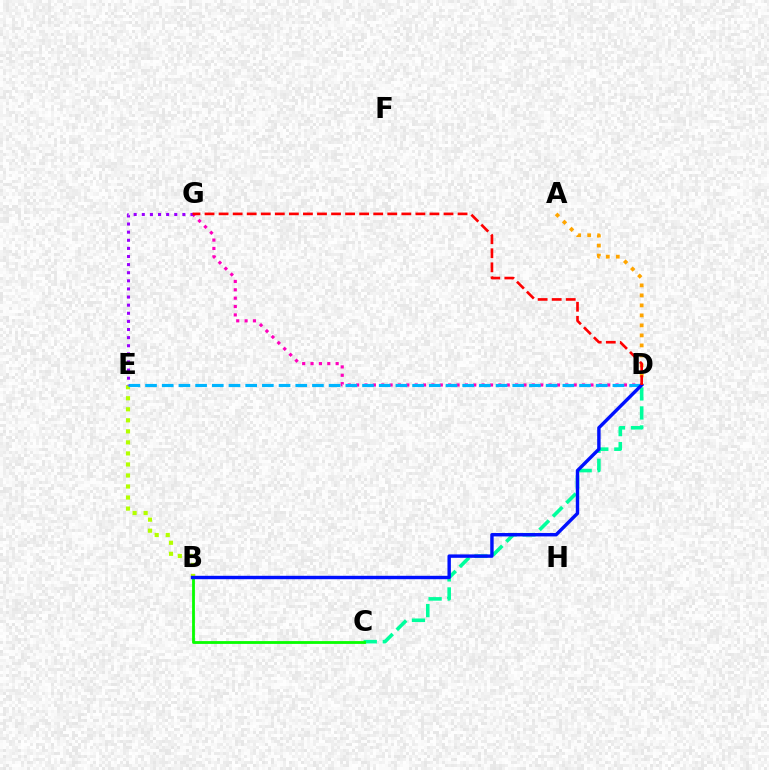{('A', 'D'): [{'color': '#ffa500', 'line_style': 'dotted', 'thickness': 2.72}], ('C', 'D'): [{'color': '#00ff9d', 'line_style': 'dashed', 'thickness': 2.58}], ('D', 'G'): [{'color': '#ff00bd', 'line_style': 'dotted', 'thickness': 2.27}, {'color': '#ff0000', 'line_style': 'dashed', 'thickness': 1.91}], ('B', 'C'): [{'color': '#08ff00', 'line_style': 'solid', 'thickness': 2.02}], ('B', 'E'): [{'color': '#b3ff00', 'line_style': 'dotted', 'thickness': 3.0}], ('D', 'E'): [{'color': '#00b5ff', 'line_style': 'dashed', 'thickness': 2.27}], ('E', 'G'): [{'color': '#9b00ff', 'line_style': 'dotted', 'thickness': 2.2}], ('B', 'D'): [{'color': '#0010ff', 'line_style': 'solid', 'thickness': 2.45}]}